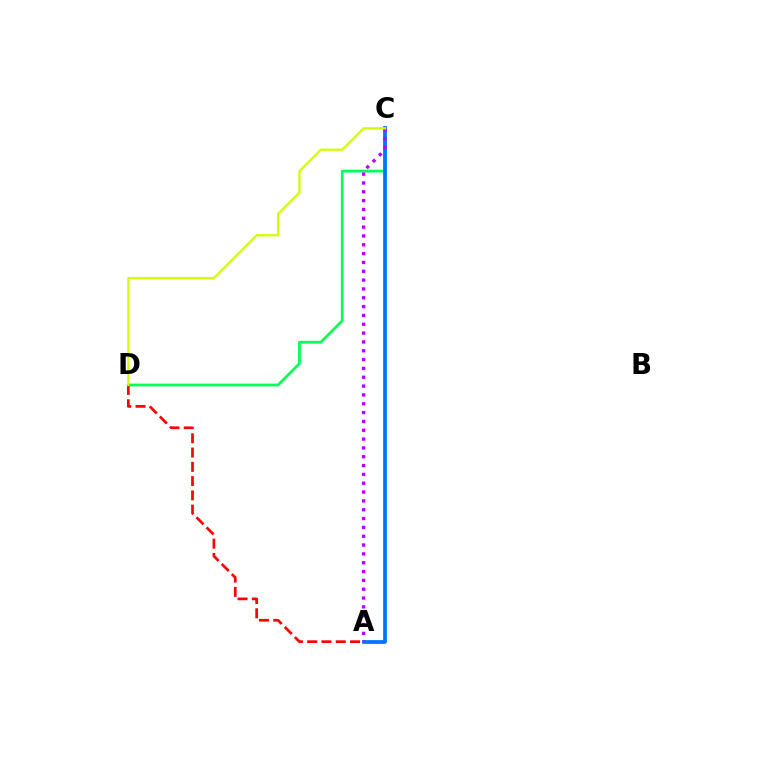{('C', 'D'): [{'color': '#00ff5c', 'line_style': 'solid', 'thickness': 2.0}, {'color': '#d1ff00', 'line_style': 'solid', 'thickness': 1.64}], ('A', 'C'): [{'color': '#0074ff', 'line_style': 'solid', 'thickness': 2.69}, {'color': '#b900ff', 'line_style': 'dotted', 'thickness': 2.4}], ('A', 'D'): [{'color': '#ff0000', 'line_style': 'dashed', 'thickness': 1.94}]}